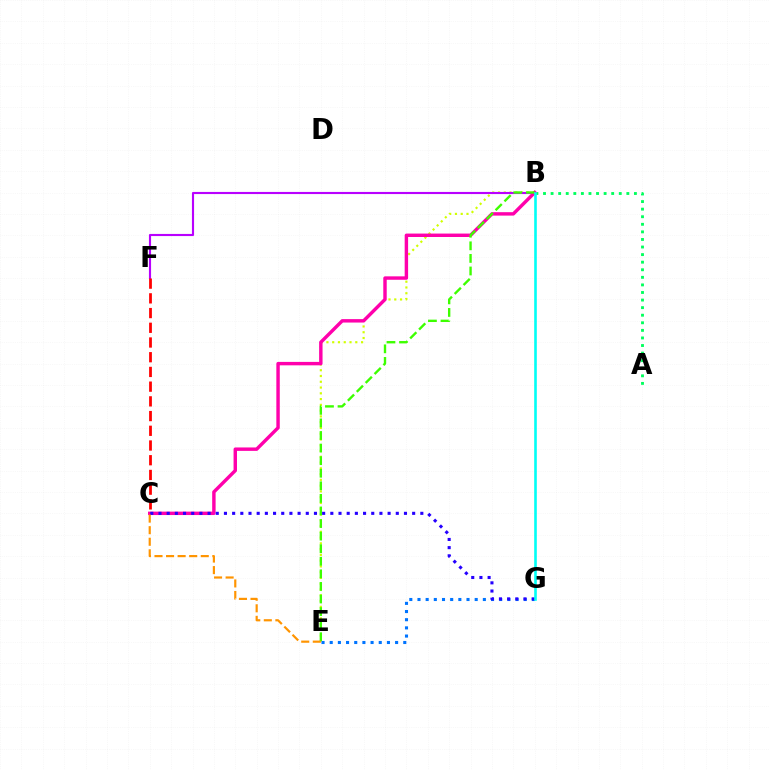{('B', 'E'): [{'color': '#d1ff00', 'line_style': 'dotted', 'thickness': 1.57}, {'color': '#3dff00', 'line_style': 'dashed', 'thickness': 1.71}], ('B', 'F'): [{'color': '#b900ff', 'line_style': 'solid', 'thickness': 1.53}], ('C', 'F'): [{'color': '#ff0000', 'line_style': 'dashed', 'thickness': 2.0}], ('A', 'B'): [{'color': '#00ff5c', 'line_style': 'dotted', 'thickness': 2.06}], ('B', 'C'): [{'color': '#ff00ac', 'line_style': 'solid', 'thickness': 2.47}], ('E', 'G'): [{'color': '#0074ff', 'line_style': 'dotted', 'thickness': 2.22}], ('C', 'G'): [{'color': '#2500ff', 'line_style': 'dotted', 'thickness': 2.22}], ('B', 'G'): [{'color': '#00fff6', 'line_style': 'solid', 'thickness': 1.88}], ('C', 'E'): [{'color': '#ff9400', 'line_style': 'dashed', 'thickness': 1.57}]}